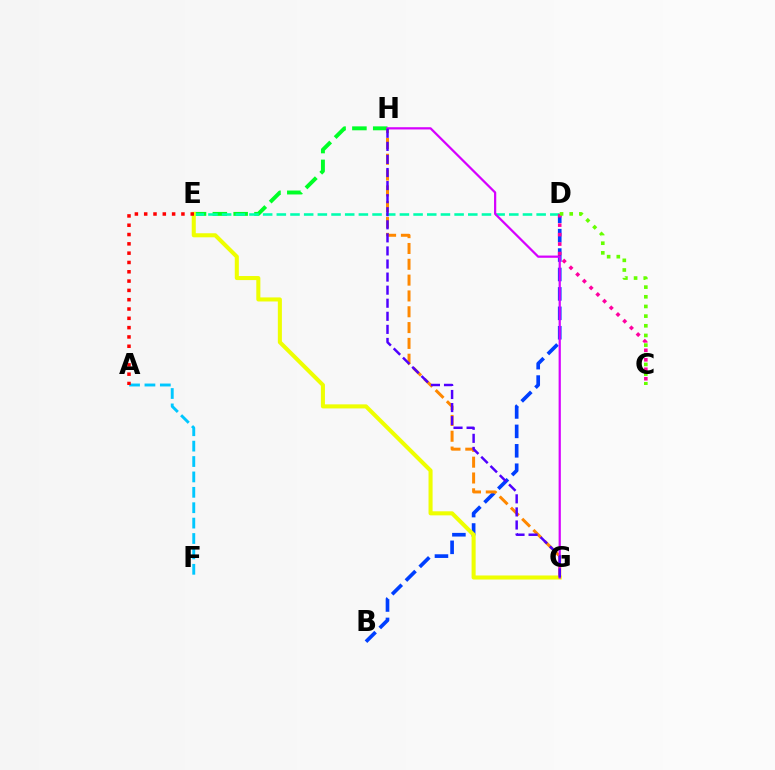{('E', 'H'): [{'color': '#00ff27', 'line_style': 'dashed', 'thickness': 2.83}], ('B', 'D'): [{'color': '#003fff', 'line_style': 'dashed', 'thickness': 2.64}], ('G', 'H'): [{'color': '#ff8800', 'line_style': 'dashed', 'thickness': 2.15}, {'color': '#d600ff', 'line_style': 'solid', 'thickness': 1.6}, {'color': '#4f00ff', 'line_style': 'dashed', 'thickness': 1.78}], ('D', 'E'): [{'color': '#00ffaf', 'line_style': 'dashed', 'thickness': 1.86}], ('E', 'G'): [{'color': '#eeff00', 'line_style': 'solid', 'thickness': 2.92}], ('C', 'D'): [{'color': '#ff00a0', 'line_style': 'dotted', 'thickness': 2.57}, {'color': '#66ff00', 'line_style': 'dotted', 'thickness': 2.63}], ('A', 'F'): [{'color': '#00c7ff', 'line_style': 'dashed', 'thickness': 2.09}], ('A', 'E'): [{'color': '#ff0000', 'line_style': 'dotted', 'thickness': 2.53}]}